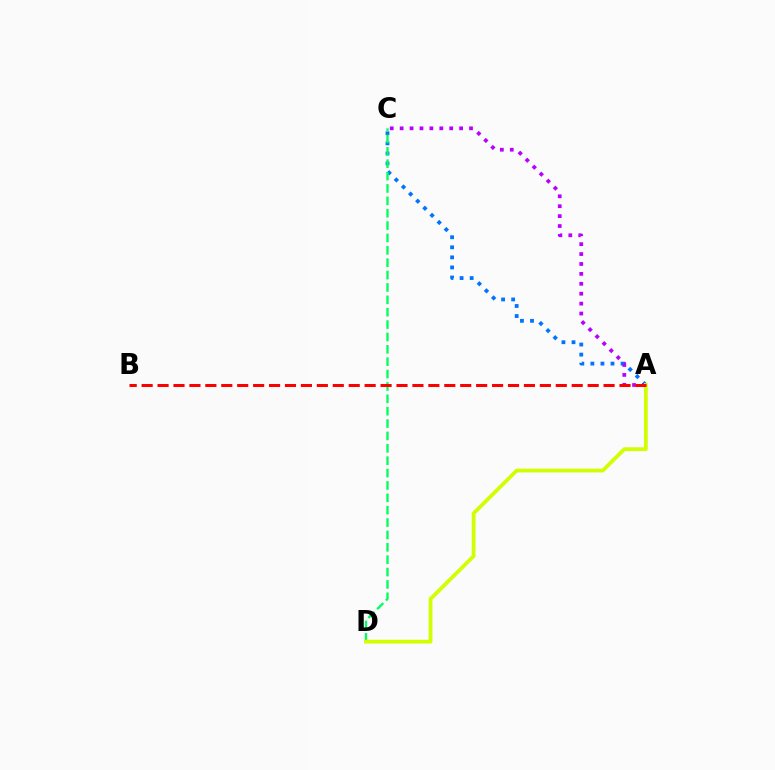{('A', 'C'): [{'color': '#0074ff', 'line_style': 'dotted', 'thickness': 2.73}, {'color': '#b900ff', 'line_style': 'dotted', 'thickness': 2.69}], ('C', 'D'): [{'color': '#00ff5c', 'line_style': 'dashed', 'thickness': 1.68}], ('A', 'D'): [{'color': '#d1ff00', 'line_style': 'solid', 'thickness': 2.71}], ('A', 'B'): [{'color': '#ff0000', 'line_style': 'dashed', 'thickness': 2.16}]}